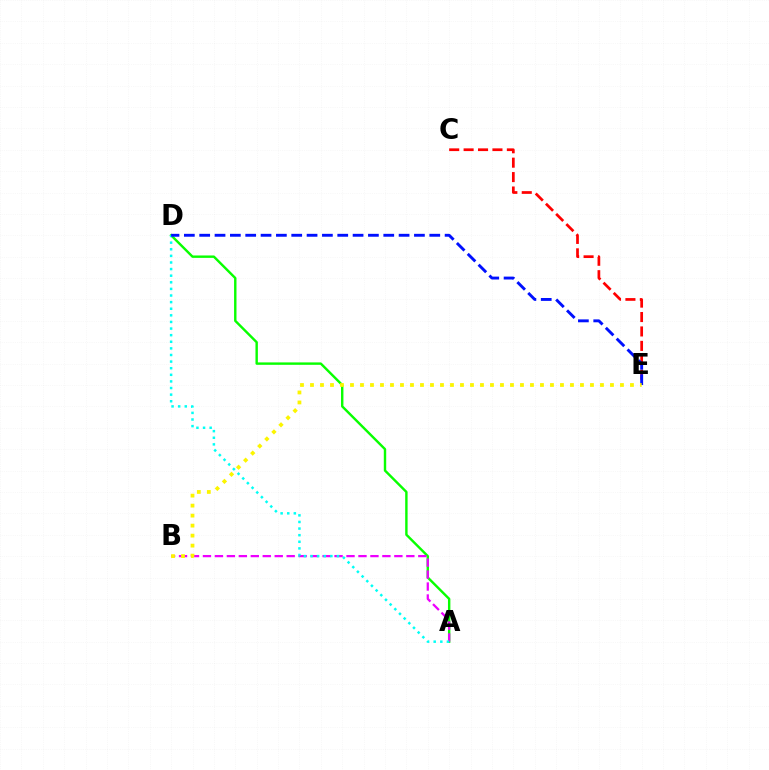{('C', 'E'): [{'color': '#ff0000', 'line_style': 'dashed', 'thickness': 1.96}], ('A', 'D'): [{'color': '#08ff00', 'line_style': 'solid', 'thickness': 1.74}, {'color': '#00fff6', 'line_style': 'dotted', 'thickness': 1.8}], ('A', 'B'): [{'color': '#ee00ff', 'line_style': 'dashed', 'thickness': 1.63}], ('D', 'E'): [{'color': '#0010ff', 'line_style': 'dashed', 'thickness': 2.08}], ('B', 'E'): [{'color': '#fcf500', 'line_style': 'dotted', 'thickness': 2.72}]}